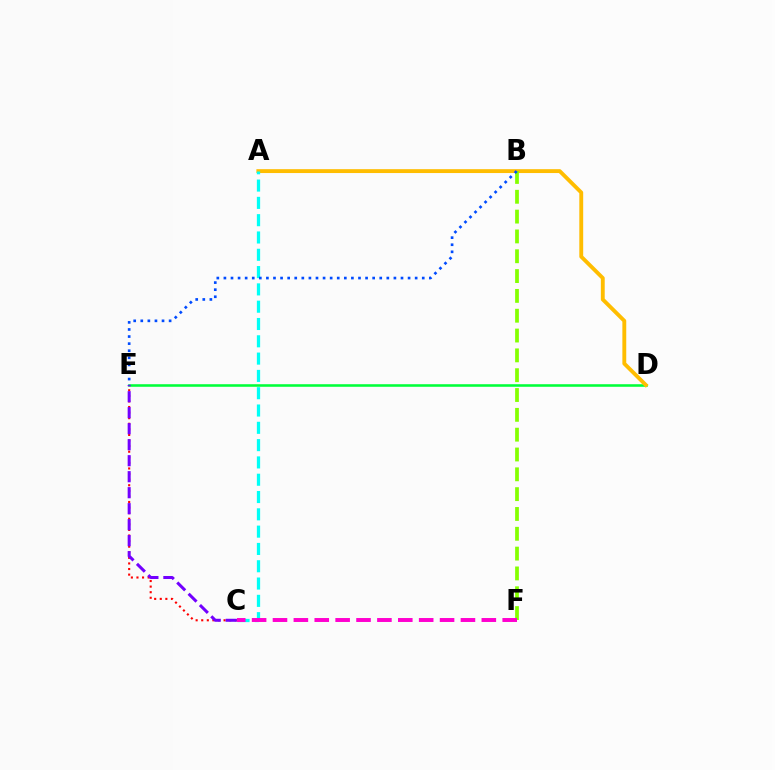{('D', 'E'): [{'color': '#00ff39', 'line_style': 'solid', 'thickness': 1.84}], ('A', 'D'): [{'color': '#ffbd00', 'line_style': 'solid', 'thickness': 2.79}], ('A', 'C'): [{'color': '#00fff6', 'line_style': 'dashed', 'thickness': 2.35}], ('C', 'E'): [{'color': '#ff0000', 'line_style': 'dotted', 'thickness': 1.52}, {'color': '#7200ff', 'line_style': 'dashed', 'thickness': 2.17}], ('B', 'F'): [{'color': '#84ff00', 'line_style': 'dashed', 'thickness': 2.69}], ('B', 'E'): [{'color': '#004bff', 'line_style': 'dotted', 'thickness': 1.92}], ('C', 'F'): [{'color': '#ff00cf', 'line_style': 'dashed', 'thickness': 2.84}]}